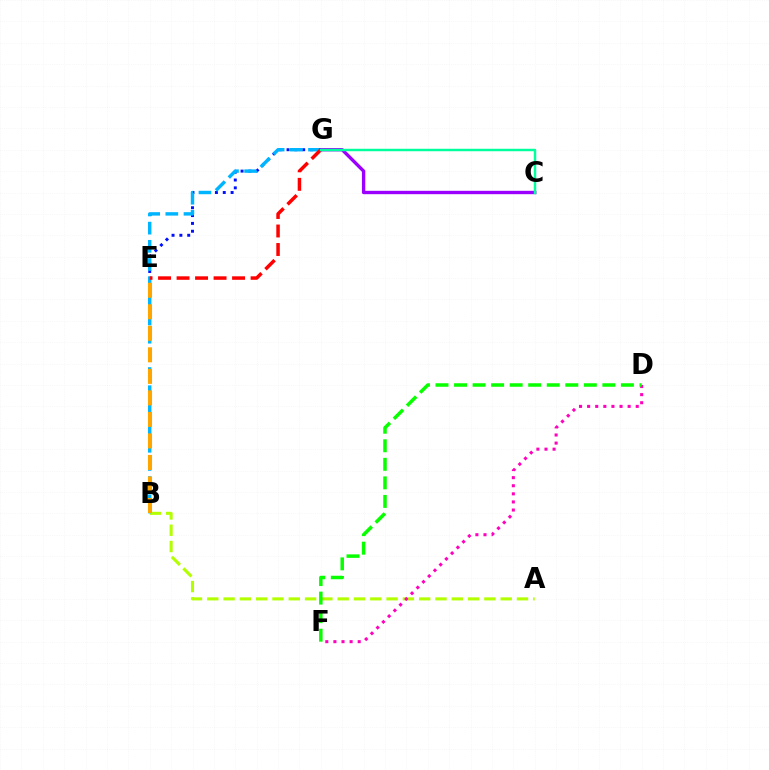{('A', 'B'): [{'color': '#b3ff00', 'line_style': 'dashed', 'thickness': 2.21}], ('E', 'G'): [{'color': '#0010ff', 'line_style': 'dotted', 'thickness': 2.13}, {'color': '#ff0000', 'line_style': 'dashed', 'thickness': 2.51}], ('D', 'F'): [{'color': '#ff00bd', 'line_style': 'dotted', 'thickness': 2.2}, {'color': '#08ff00', 'line_style': 'dashed', 'thickness': 2.52}], ('B', 'G'): [{'color': '#00b5ff', 'line_style': 'dashed', 'thickness': 2.47}], ('B', 'E'): [{'color': '#ffa500', 'line_style': 'dashed', 'thickness': 2.92}], ('C', 'G'): [{'color': '#9b00ff', 'line_style': 'solid', 'thickness': 2.42}, {'color': '#00ff9d', 'line_style': 'solid', 'thickness': 1.77}]}